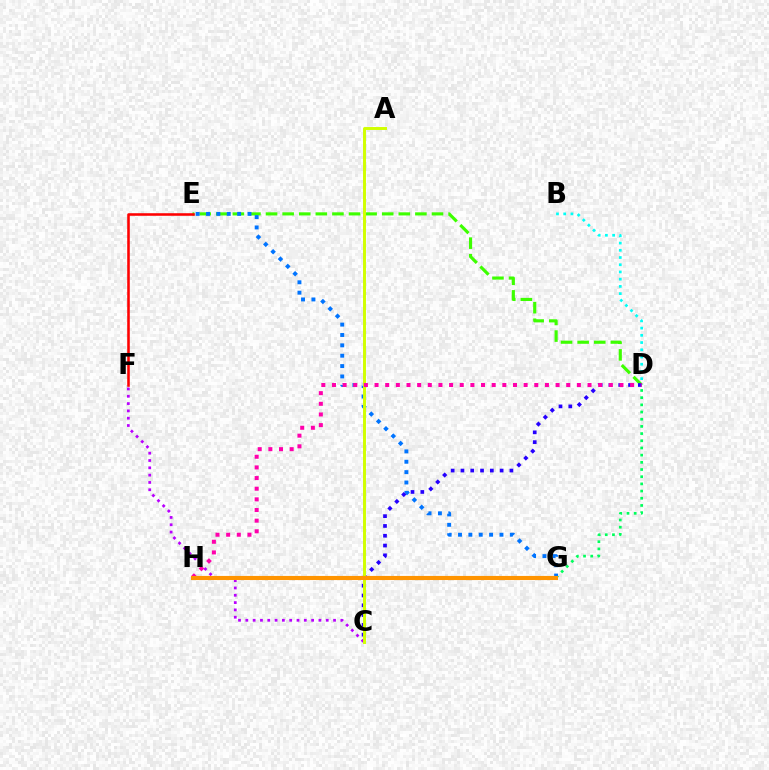{('D', 'G'): [{'color': '#00ff5c', 'line_style': 'dotted', 'thickness': 1.95}], ('D', 'E'): [{'color': '#3dff00', 'line_style': 'dashed', 'thickness': 2.25}], ('E', 'F'): [{'color': '#ff0000', 'line_style': 'solid', 'thickness': 1.85}], ('B', 'D'): [{'color': '#00fff6', 'line_style': 'dotted', 'thickness': 1.96}], ('C', 'F'): [{'color': '#b900ff', 'line_style': 'dotted', 'thickness': 1.99}], ('E', 'G'): [{'color': '#0074ff', 'line_style': 'dotted', 'thickness': 2.82}], ('C', 'D'): [{'color': '#2500ff', 'line_style': 'dotted', 'thickness': 2.66}], ('A', 'C'): [{'color': '#d1ff00', 'line_style': 'solid', 'thickness': 2.11}], ('D', 'H'): [{'color': '#ff00ac', 'line_style': 'dotted', 'thickness': 2.89}], ('G', 'H'): [{'color': '#ff9400', 'line_style': 'solid', 'thickness': 2.97}]}